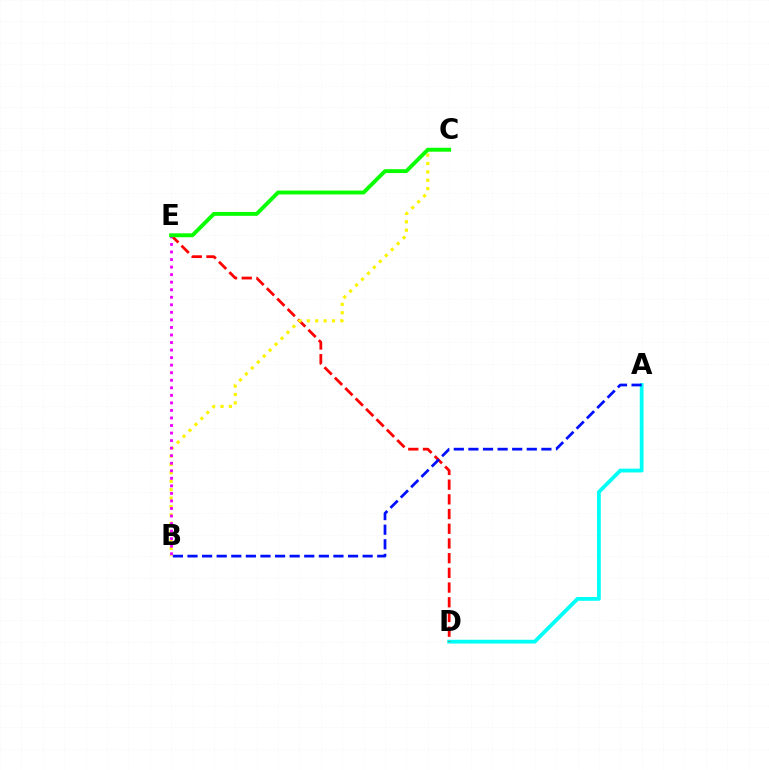{('A', 'D'): [{'color': '#00fff6', 'line_style': 'solid', 'thickness': 2.73}], ('D', 'E'): [{'color': '#ff0000', 'line_style': 'dashed', 'thickness': 2.0}], ('A', 'B'): [{'color': '#0010ff', 'line_style': 'dashed', 'thickness': 1.98}], ('B', 'C'): [{'color': '#fcf500', 'line_style': 'dotted', 'thickness': 2.28}], ('B', 'E'): [{'color': '#ee00ff', 'line_style': 'dotted', 'thickness': 2.05}], ('C', 'E'): [{'color': '#08ff00', 'line_style': 'solid', 'thickness': 2.8}]}